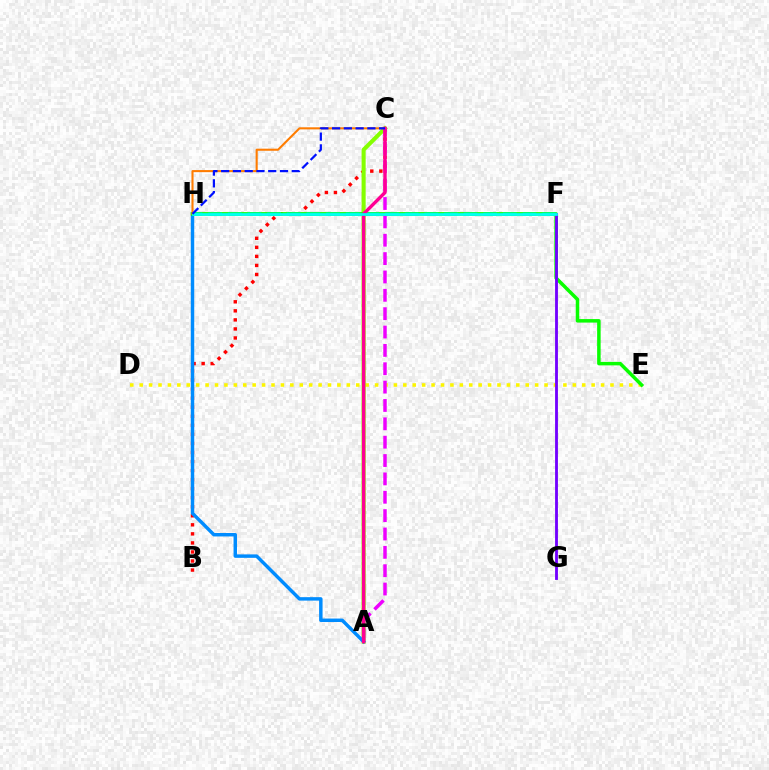{('D', 'E'): [{'color': '#fcf500', 'line_style': 'dotted', 'thickness': 2.56}], ('B', 'C'): [{'color': '#ff0000', 'line_style': 'dotted', 'thickness': 2.46}], ('A', 'C'): [{'color': '#84ff00', 'line_style': 'solid', 'thickness': 2.94}, {'color': '#ee00ff', 'line_style': 'dashed', 'thickness': 2.49}, {'color': '#ff0094', 'line_style': 'solid', 'thickness': 2.43}], ('A', 'H'): [{'color': '#008cff', 'line_style': 'solid', 'thickness': 2.49}], ('E', 'H'): [{'color': '#08ff00', 'line_style': 'solid', 'thickness': 2.52}], ('F', 'G'): [{'color': '#7200ff', 'line_style': 'solid', 'thickness': 2.04}], ('C', 'H'): [{'color': '#ff7c00', 'line_style': 'solid', 'thickness': 1.51}, {'color': '#0010ff', 'line_style': 'dashed', 'thickness': 1.6}], ('F', 'H'): [{'color': '#00ff74', 'line_style': 'dashed', 'thickness': 2.67}, {'color': '#00fff6', 'line_style': 'solid', 'thickness': 1.93}]}